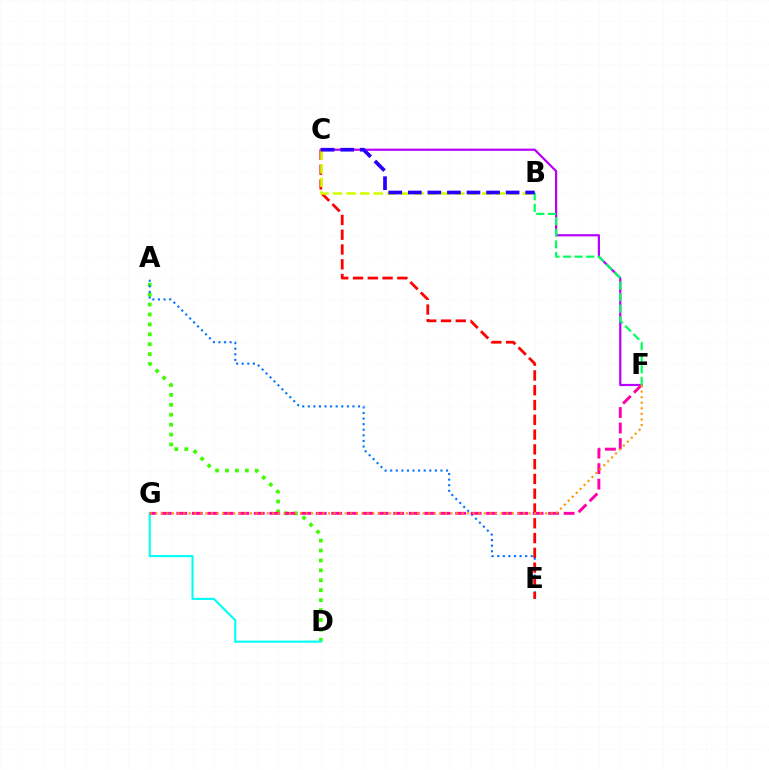{('C', 'F'): [{'color': '#b900ff', 'line_style': 'solid', 'thickness': 1.6}], ('A', 'D'): [{'color': '#3dff00', 'line_style': 'dotted', 'thickness': 2.69}], ('A', 'E'): [{'color': '#0074ff', 'line_style': 'dotted', 'thickness': 1.52}], ('C', 'E'): [{'color': '#ff0000', 'line_style': 'dashed', 'thickness': 2.01}], ('D', 'G'): [{'color': '#00fff6', 'line_style': 'solid', 'thickness': 1.52}], ('F', 'G'): [{'color': '#ff00ac', 'line_style': 'dashed', 'thickness': 2.1}, {'color': '#ff9400', 'line_style': 'dotted', 'thickness': 1.51}], ('B', 'F'): [{'color': '#00ff5c', 'line_style': 'dashed', 'thickness': 1.57}], ('B', 'C'): [{'color': '#d1ff00', 'line_style': 'dashed', 'thickness': 1.84}, {'color': '#2500ff', 'line_style': 'dashed', 'thickness': 2.66}]}